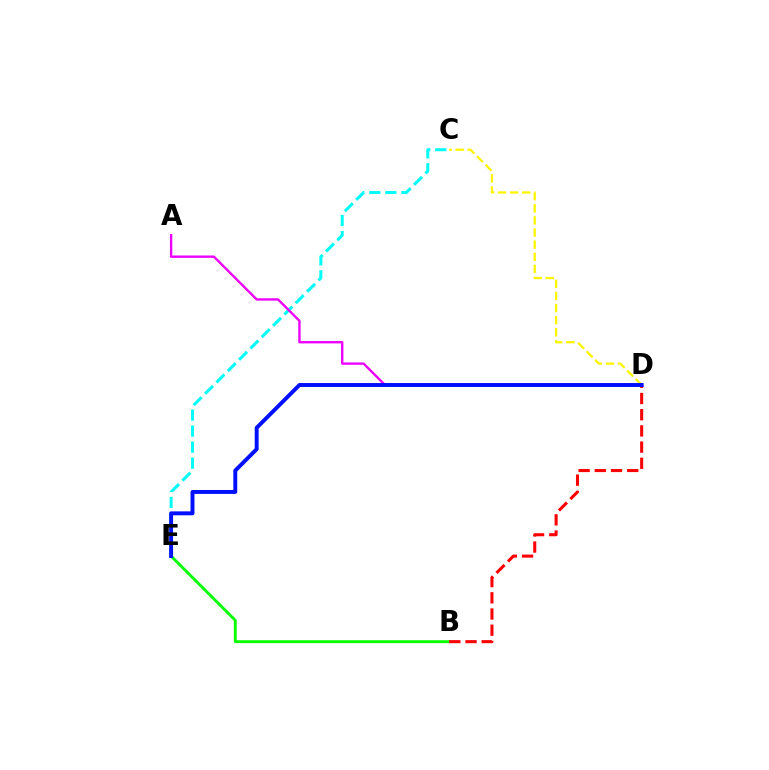{('C', 'D'): [{'color': '#fcf500', 'line_style': 'dashed', 'thickness': 1.65}], ('C', 'E'): [{'color': '#00fff6', 'line_style': 'dashed', 'thickness': 2.18}], ('A', 'D'): [{'color': '#ee00ff', 'line_style': 'solid', 'thickness': 1.7}], ('B', 'E'): [{'color': '#08ff00', 'line_style': 'solid', 'thickness': 2.08}], ('B', 'D'): [{'color': '#ff0000', 'line_style': 'dashed', 'thickness': 2.2}], ('D', 'E'): [{'color': '#0010ff', 'line_style': 'solid', 'thickness': 2.83}]}